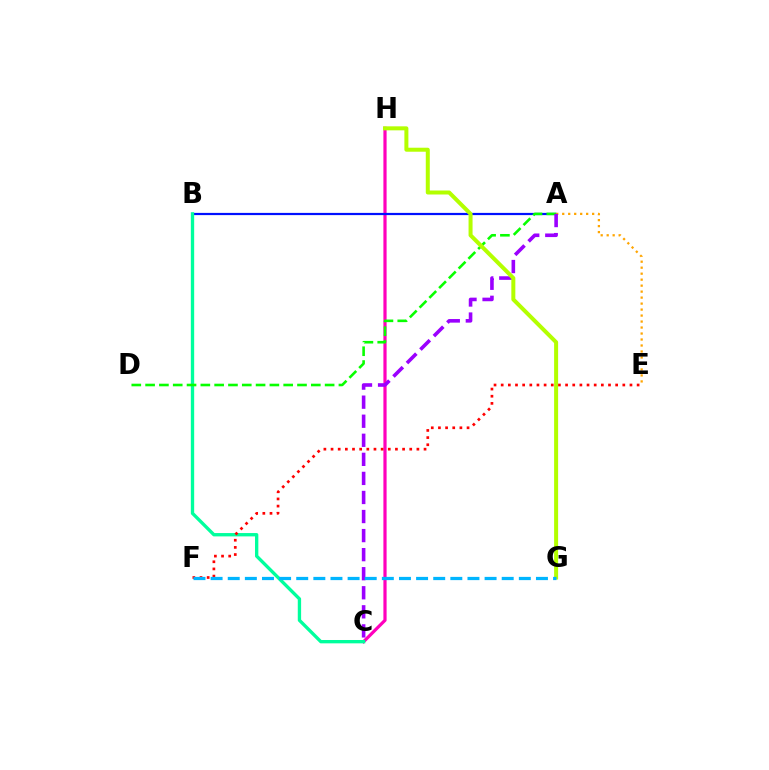{('C', 'H'): [{'color': '#ff00bd', 'line_style': 'solid', 'thickness': 2.31}], ('A', 'B'): [{'color': '#0010ff', 'line_style': 'solid', 'thickness': 1.59}], ('A', 'E'): [{'color': '#ffa500', 'line_style': 'dotted', 'thickness': 1.63}], ('B', 'C'): [{'color': '#00ff9d', 'line_style': 'solid', 'thickness': 2.4}], ('A', 'D'): [{'color': '#08ff00', 'line_style': 'dashed', 'thickness': 1.88}], ('E', 'F'): [{'color': '#ff0000', 'line_style': 'dotted', 'thickness': 1.94}], ('A', 'C'): [{'color': '#9b00ff', 'line_style': 'dashed', 'thickness': 2.59}], ('G', 'H'): [{'color': '#b3ff00', 'line_style': 'solid', 'thickness': 2.88}], ('F', 'G'): [{'color': '#00b5ff', 'line_style': 'dashed', 'thickness': 2.33}]}